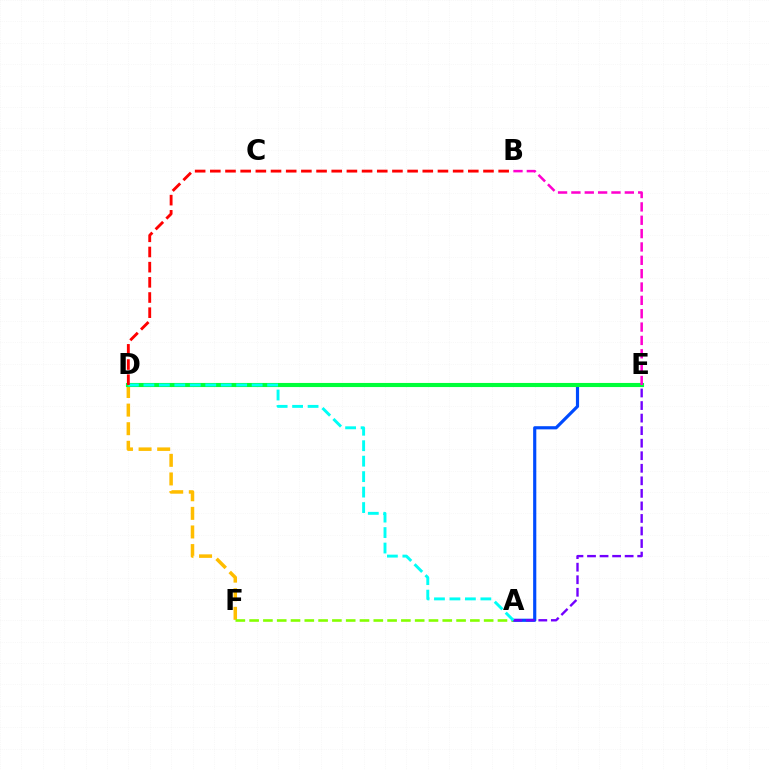{('A', 'E'): [{'color': '#004bff', 'line_style': 'solid', 'thickness': 2.28}, {'color': '#7200ff', 'line_style': 'dashed', 'thickness': 1.7}], ('D', 'F'): [{'color': '#ffbd00', 'line_style': 'dashed', 'thickness': 2.53}], ('A', 'F'): [{'color': '#84ff00', 'line_style': 'dashed', 'thickness': 1.87}], ('D', 'E'): [{'color': '#00ff39', 'line_style': 'solid', 'thickness': 2.95}], ('A', 'D'): [{'color': '#00fff6', 'line_style': 'dashed', 'thickness': 2.1}], ('B', 'D'): [{'color': '#ff0000', 'line_style': 'dashed', 'thickness': 2.06}], ('B', 'E'): [{'color': '#ff00cf', 'line_style': 'dashed', 'thickness': 1.81}]}